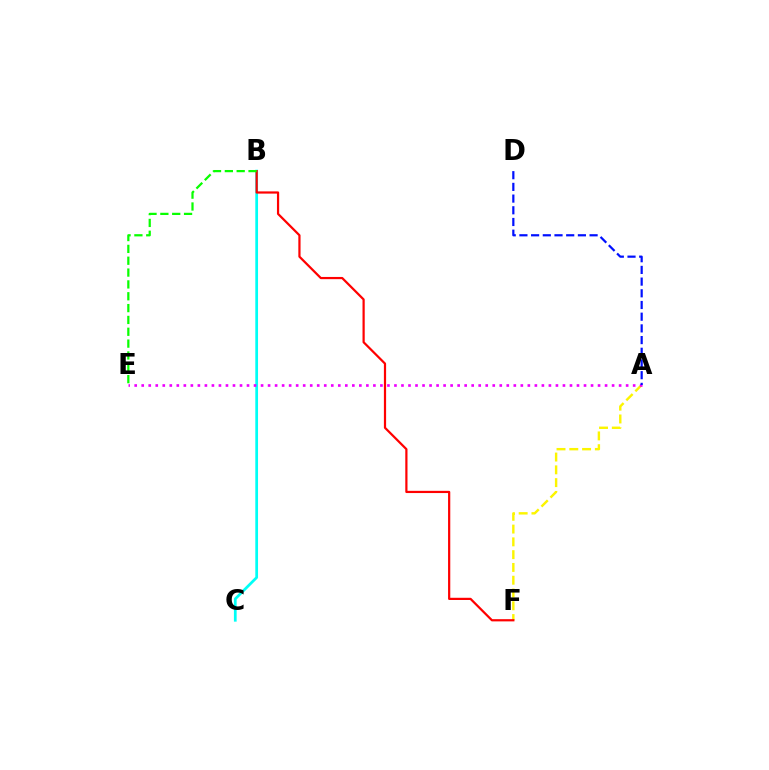{('A', 'F'): [{'color': '#fcf500', 'line_style': 'dashed', 'thickness': 1.74}], ('B', 'C'): [{'color': '#00fff6', 'line_style': 'solid', 'thickness': 1.97}], ('A', 'E'): [{'color': '#ee00ff', 'line_style': 'dotted', 'thickness': 1.91}], ('B', 'F'): [{'color': '#ff0000', 'line_style': 'solid', 'thickness': 1.59}], ('A', 'D'): [{'color': '#0010ff', 'line_style': 'dashed', 'thickness': 1.59}], ('B', 'E'): [{'color': '#08ff00', 'line_style': 'dashed', 'thickness': 1.61}]}